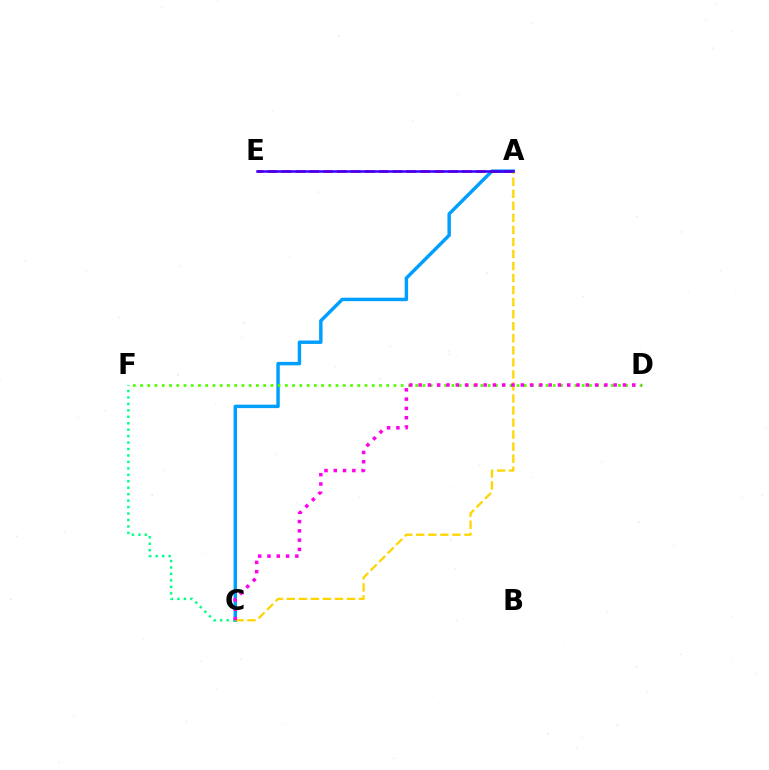{('A', 'C'): [{'color': '#009eff', 'line_style': 'solid', 'thickness': 2.48}, {'color': '#ffd500', 'line_style': 'dashed', 'thickness': 1.64}], ('D', 'F'): [{'color': '#4fff00', 'line_style': 'dotted', 'thickness': 1.97}], ('A', 'E'): [{'color': '#ff0000', 'line_style': 'dashed', 'thickness': 1.89}, {'color': '#3700ff', 'line_style': 'solid', 'thickness': 1.82}], ('C', 'F'): [{'color': '#00ff86', 'line_style': 'dotted', 'thickness': 1.75}], ('C', 'D'): [{'color': '#ff00ed', 'line_style': 'dotted', 'thickness': 2.52}]}